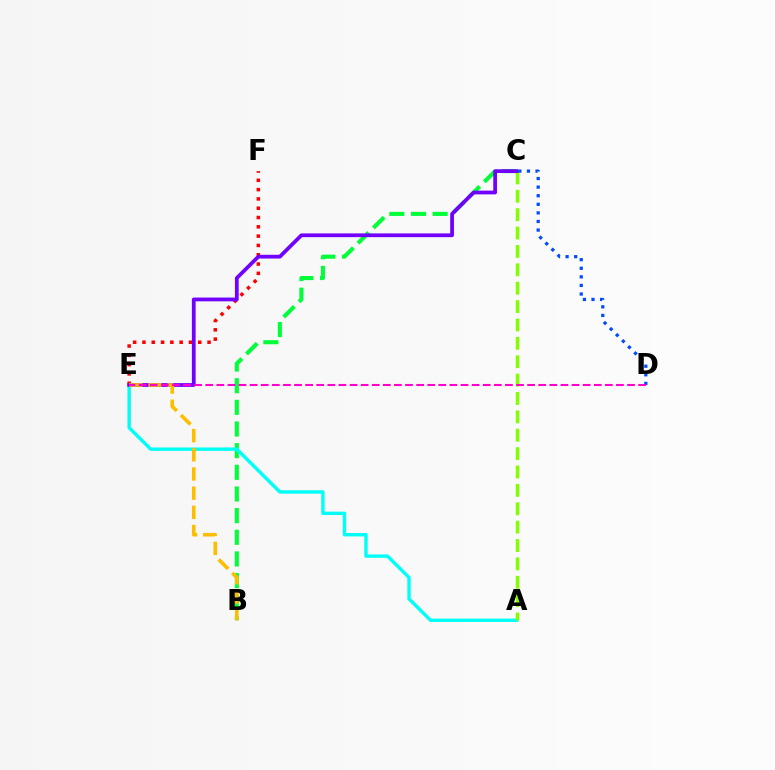{('E', 'F'): [{'color': '#ff0000', 'line_style': 'dotted', 'thickness': 2.53}], ('B', 'C'): [{'color': '#00ff39', 'line_style': 'dashed', 'thickness': 2.94}], ('A', 'E'): [{'color': '#00fff6', 'line_style': 'solid', 'thickness': 2.44}], ('A', 'C'): [{'color': '#84ff00', 'line_style': 'dashed', 'thickness': 2.5}], ('C', 'E'): [{'color': '#7200ff', 'line_style': 'solid', 'thickness': 2.71}], ('C', 'D'): [{'color': '#004bff', 'line_style': 'dotted', 'thickness': 2.33}], ('B', 'E'): [{'color': '#ffbd00', 'line_style': 'dashed', 'thickness': 2.61}], ('D', 'E'): [{'color': '#ff00cf', 'line_style': 'dashed', 'thickness': 1.51}]}